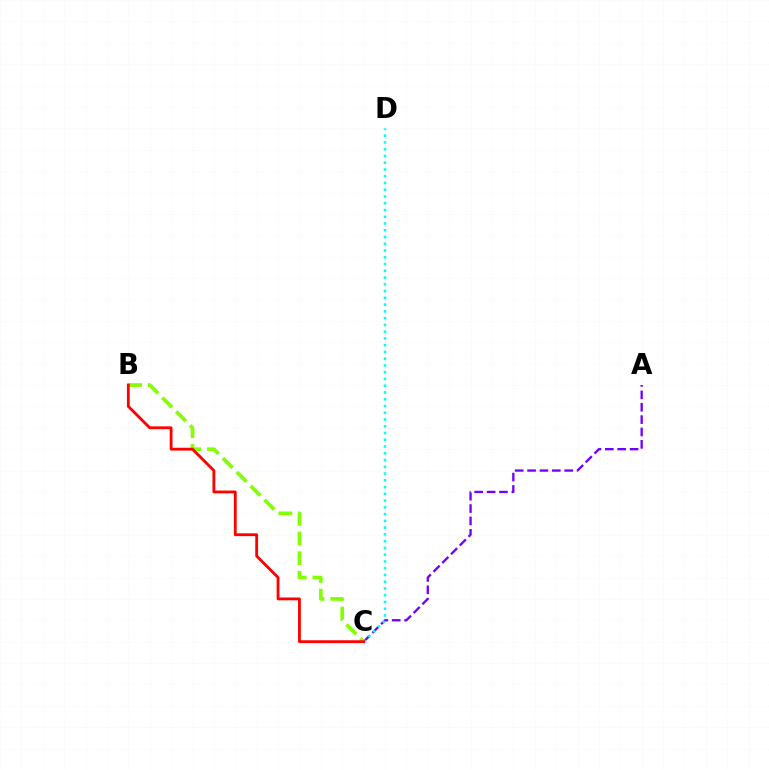{('A', 'C'): [{'color': '#7200ff', 'line_style': 'dashed', 'thickness': 1.68}], ('C', 'D'): [{'color': '#00fff6', 'line_style': 'dotted', 'thickness': 1.84}], ('B', 'C'): [{'color': '#84ff00', 'line_style': 'dashed', 'thickness': 2.67}, {'color': '#ff0000', 'line_style': 'solid', 'thickness': 2.03}]}